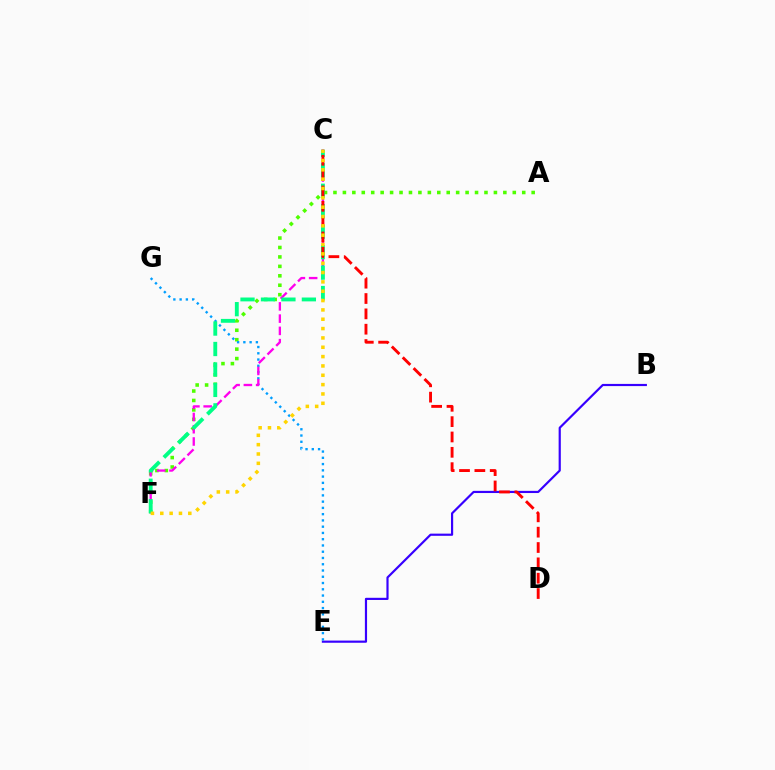{('B', 'E'): [{'color': '#3700ff', 'line_style': 'solid', 'thickness': 1.57}], ('A', 'F'): [{'color': '#4fff00', 'line_style': 'dotted', 'thickness': 2.56}], ('E', 'G'): [{'color': '#009eff', 'line_style': 'dotted', 'thickness': 1.7}], ('C', 'F'): [{'color': '#ff00ed', 'line_style': 'dashed', 'thickness': 1.66}, {'color': '#00ff86', 'line_style': 'dashed', 'thickness': 2.78}, {'color': '#ffd500', 'line_style': 'dotted', 'thickness': 2.54}], ('C', 'D'): [{'color': '#ff0000', 'line_style': 'dashed', 'thickness': 2.08}]}